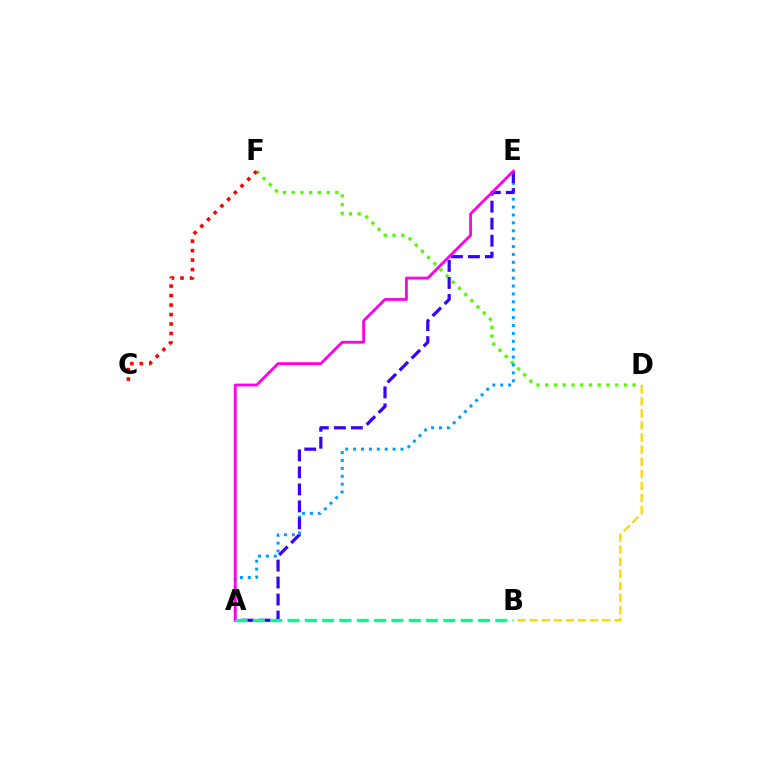{('D', 'F'): [{'color': '#4fff00', 'line_style': 'dotted', 'thickness': 2.37}], ('A', 'E'): [{'color': '#009eff', 'line_style': 'dotted', 'thickness': 2.15}, {'color': '#3700ff', 'line_style': 'dashed', 'thickness': 2.31}, {'color': '#ff00ed', 'line_style': 'solid', 'thickness': 2.02}], ('B', 'D'): [{'color': '#ffd500', 'line_style': 'dashed', 'thickness': 1.64}], ('A', 'B'): [{'color': '#00ff86', 'line_style': 'dashed', 'thickness': 2.35}], ('C', 'F'): [{'color': '#ff0000', 'line_style': 'dotted', 'thickness': 2.58}]}